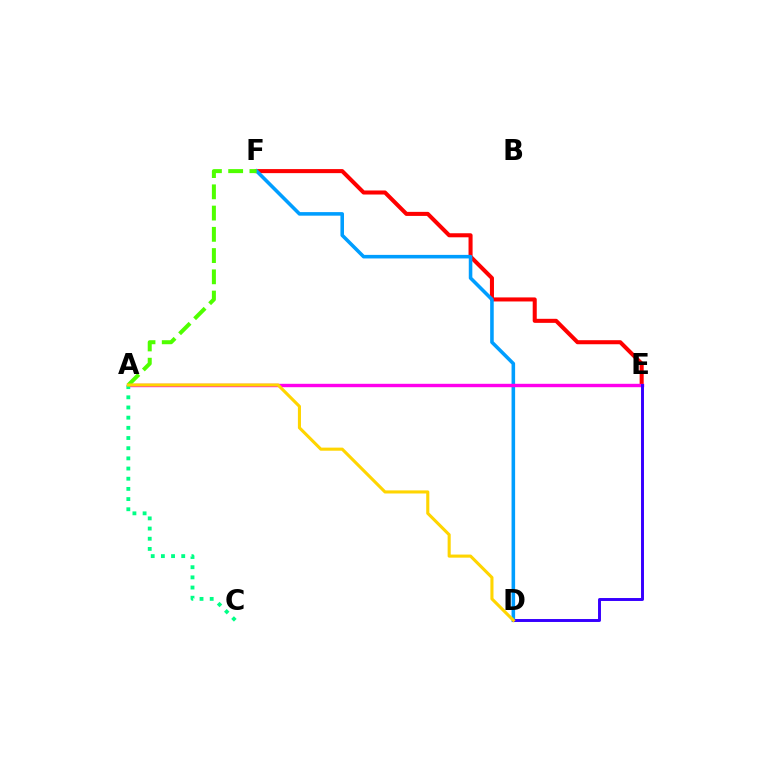{('E', 'F'): [{'color': '#ff0000', 'line_style': 'solid', 'thickness': 2.92}], ('D', 'F'): [{'color': '#009eff', 'line_style': 'solid', 'thickness': 2.57}], ('A', 'E'): [{'color': '#ff00ed', 'line_style': 'solid', 'thickness': 2.45}], ('D', 'E'): [{'color': '#3700ff', 'line_style': 'solid', 'thickness': 2.12}], ('A', 'C'): [{'color': '#00ff86', 'line_style': 'dotted', 'thickness': 2.76}], ('A', 'F'): [{'color': '#4fff00', 'line_style': 'dashed', 'thickness': 2.89}], ('A', 'D'): [{'color': '#ffd500', 'line_style': 'solid', 'thickness': 2.23}]}